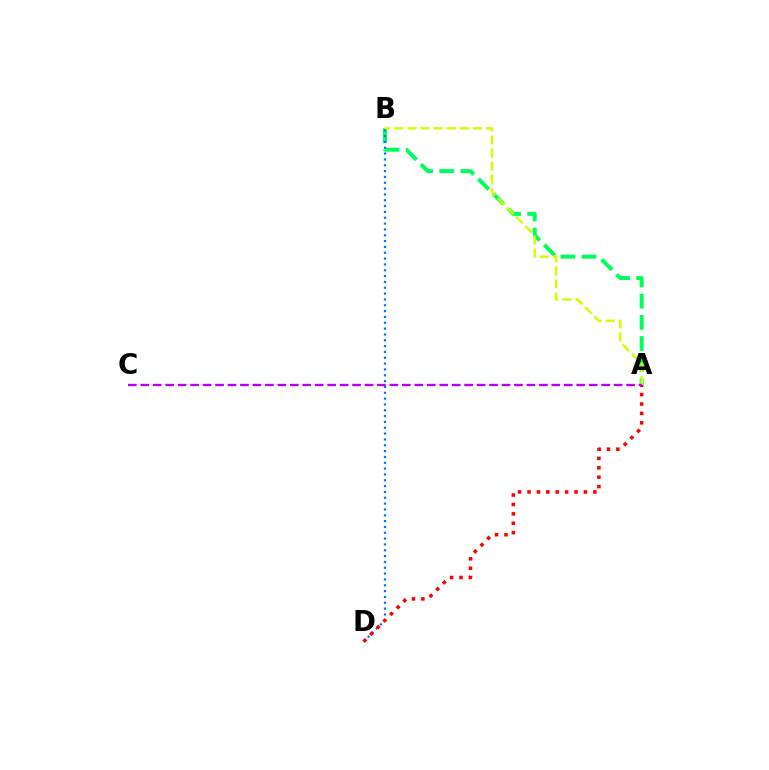{('A', 'B'): [{'color': '#00ff5c', 'line_style': 'dashed', 'thickness': 2.87}, {'color': '#d1ff00', 'line_style': 'dashed', 'thickness': 1.78}], ('B', 'D'): [{'color': '#0074ff', 'line_style': 'dotted', 'thickness': 1.58}], ('A', 'D'): [{'color': '#ff0000', 'line_style': 'dotted', 'thickness': 2.55}], ('A', 'C'): [{'color': '#b900ff', 'line_style': 'dashed', 'thickness': 1.69}]}